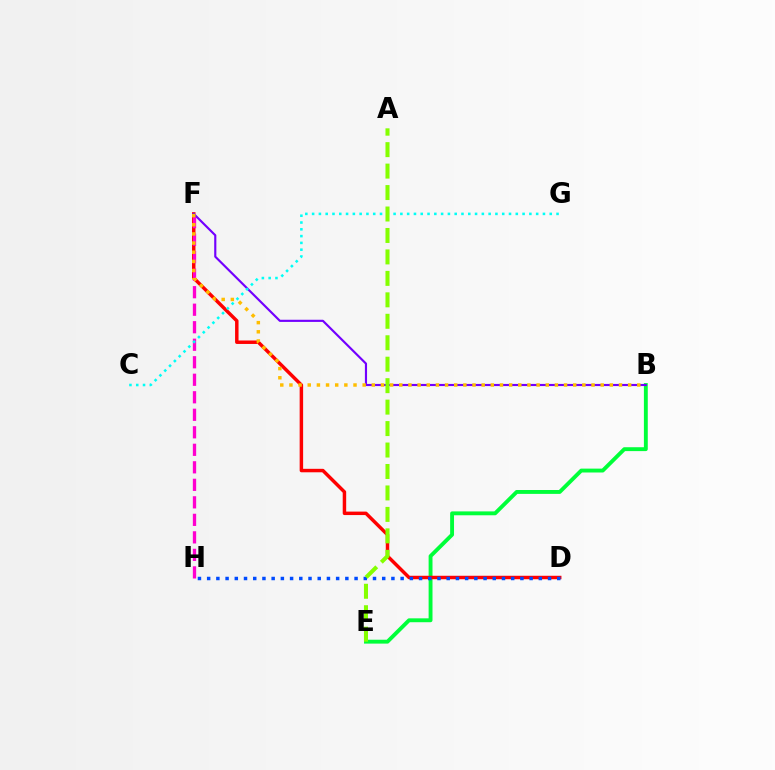{('B', 'E'): [{'color': '#00ff39', 'line_style': 'solid', 'thickness': 2.79}], ('D', 'F'): [{'color': '#ff0000', 'line_style': 'solid', 'thickness': 2.49}], ('F', 'H'): [{'color': '#ff00cf', 'line_style': 'dashed', 'thickness': 2.38}], ('B', 'F'): [{'color': '#7200ff', 'line_style': 'solid', 'thickness': 1.55}, {'color': '#ffbd00', 'line_style': 'dotted', 'thickness': 2.49}], ('C', 'G'): [{'color': '#00fff6', 'line_style': 'dotted', 'thickness': 1.84}], ('D', 'H'): [{'color': '#004bff', 'line_style': 'dotted', 'thickness': 2.5}], ('A', 'E'): [{'color': '#84ff00', 'line_style': 'dashed', 'thickness': 2.91}]}